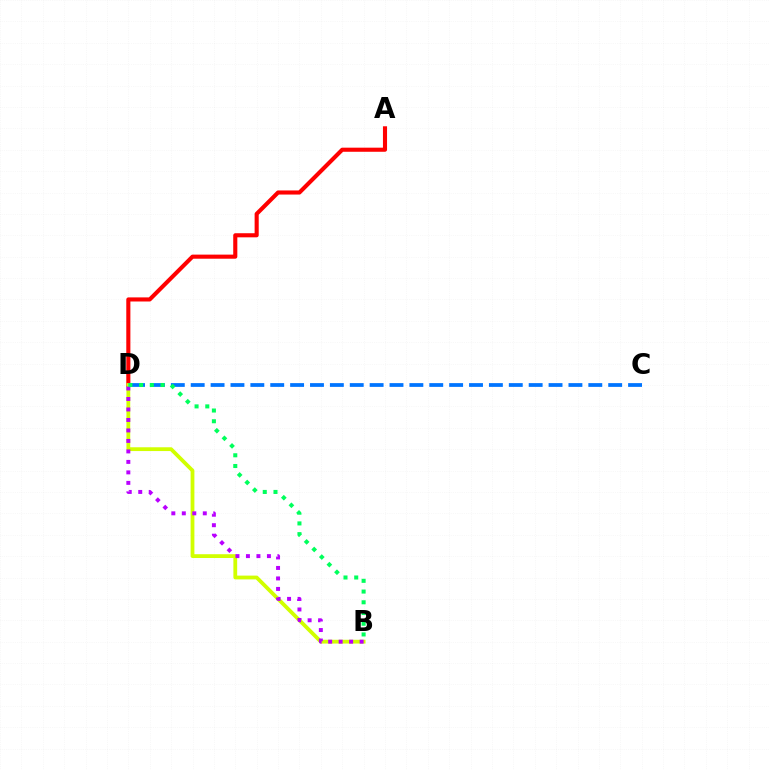{('A', 'D'): [{'color': '#ff0000', 'line_style': 'solid', 'thickness': 2.95}], ('B', 'D'): [{'color': '#d1ff00', 'line_style': 'solid', 'thickness': 2.73}, {'color': '#b900ff', 'line_style': 'dotted', 'thickness': 2.85}, {'color': '#00ff5c', 'line_style': 'dotted', 'thickness': 2.91}], ('C', 'D'): [{'color': '#0074ff', 'line_style': 'dashed', 'thickness': 2.7}]}